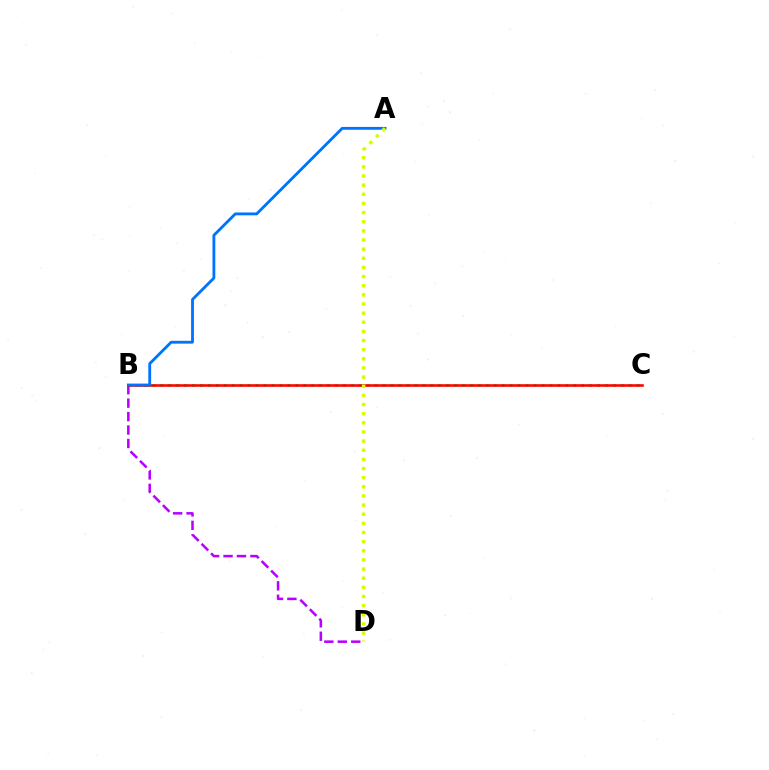{('B', 'C'): [{'color': '#00ff5c', 'line_style': 'dotted', 'thickness': 2.16}, {'color': '#ff0000', 'line_style': 'solid', 'thickness': 1.86}], ('B', 'D'): [{'color': '#b900ff', 'line_style': 'dashed', 'thickness': 1.83}], ('A', 'B'): [{'color': '#0074ff', 'line_style': 'solid', 'thickness': 2.04}], ('A', 'D'): [{'color': '#d1ff00', 'line_style': 'dotted', 'thickness': 2.48}]}